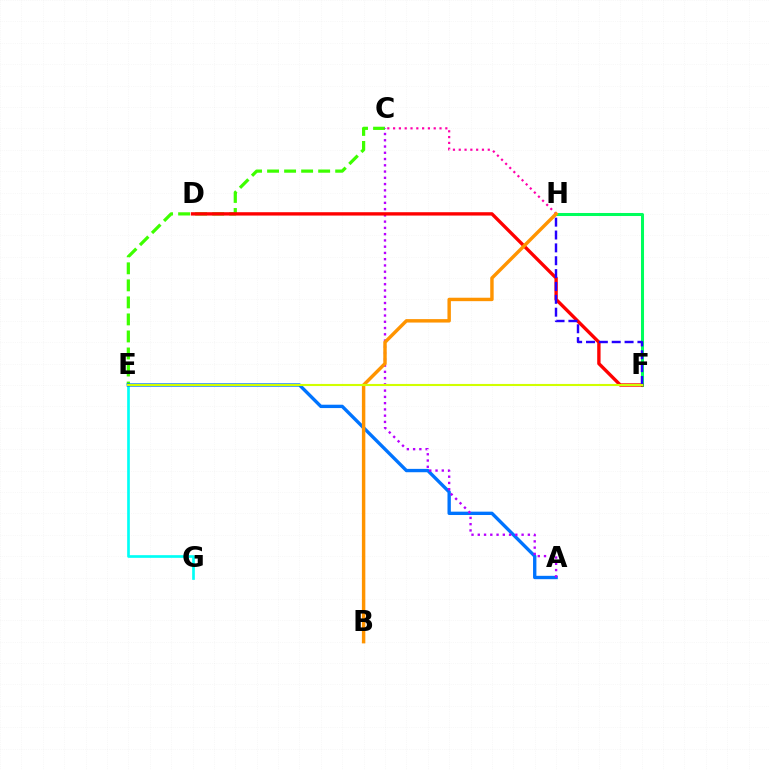{('C', 'E'): [{'color': '#3dff00', 'line_style': 'dashed', 'thickness': 2.31}], ('E', 'G'): [{'color': '#00fff6', 'line_style': 'solid', 'thickness': 1.93}], ('F', 'H'): [{'color': '#00ff5c', 'line_style': 'solid', 'thickness': 2.18}, {'color': '#2500ff', 'line_style': 'dashed', 'thickness': 1.75}], ('A', 'E'): [{'color': '#0074ff', 'line_style': 'solid', 'thickness': 2.42}], ('A', 'C'): [{'color': '#b900ff', 'line_style': 'dotted', 'thickness': 1.7}], ('C', 'H'): [{'color': '#ff00ac', 'line_style': 'dotted', 'thickness': 1.58}], ('D', 'F'): [{'color': '#ff0000', 'line_style': 'solid', 'thickness': 2.42}], ('B', 'H'): [{'color': '#ff9400', 'line_style': 'solid', 'thickness': 2.47}], ('E', 'F'): [{'color': '#d1ff00', 'line_style': 'solid', 'thickness': 1.51}]}